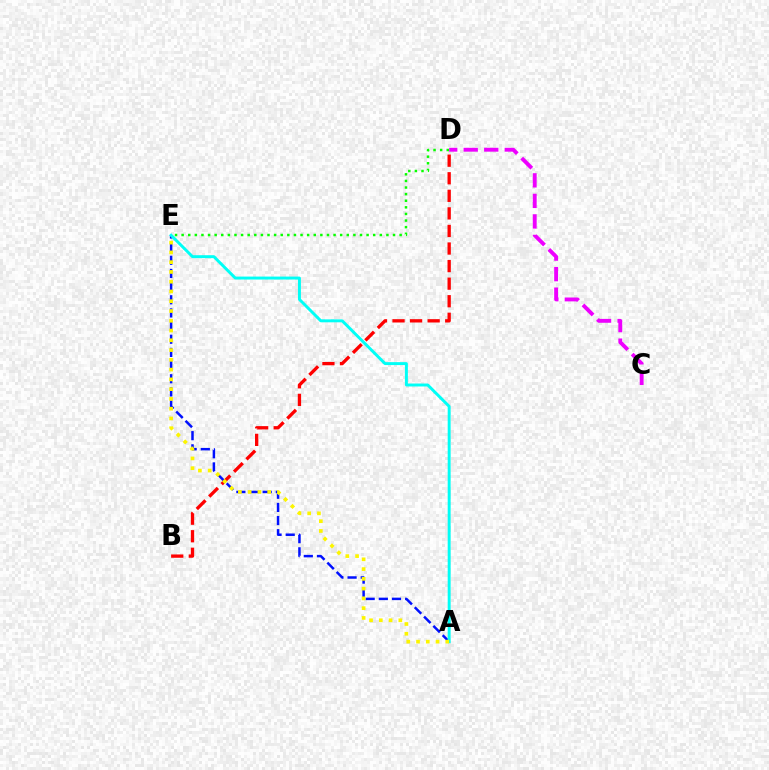{('A', 'E'): [{'color': '#0010ff', 'line_style': 'dashed', 'thickness': 1.79}, {'color': '#00fff6', 'line_style': 'solid', 'thickness': 2.12}, {'color': '#fcf500', 'line_style': 'dotted', 'thickness': 2.65}], ('D', 'E'): [{'color': '#08ff00', 'line_style': 'dotted', 'thickness': 1.79}], ('C', 'D'): [{'color': '#ee00ff', 'line_style': 'dashed', 'thickness': 2.79}], ('B', 'D'): [{'color': '#ff0000', 'line_style': 'dashed', 'thickness': 2.39}]}